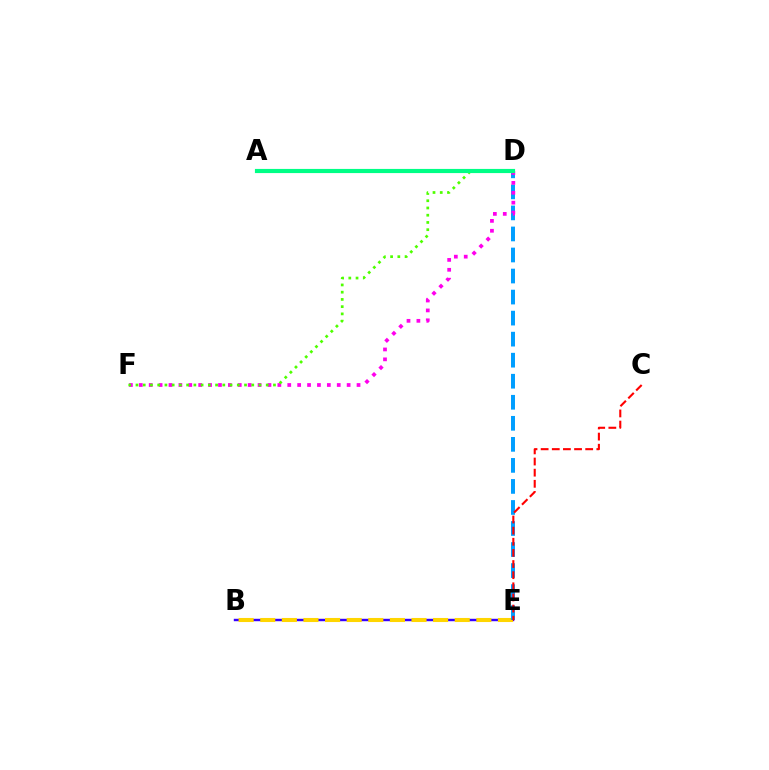{('B', 'E'): [{'color': '#3700ff', 'line_style': 'solid', 'thickness': 1.74}, {'color': '#ffd500', 'line_style': 'dashed', 'thickness': 2.94}], ('D', 'E'): [{'color': '#009eff', 'line_style': 'dashed', 'thickness': 2.86}], ('D', 'F'): [{'color': '#ff00ed', 'line_style': 'dotted', 'thickness': 2.69}, {'color': '#4fff00', 'line_style': 'dotted', 'thickness': 1.97}], ('C', 'E'): [{'color': '#ff0000', 'line_style': 'dashed', 'thickness': 1.51}], ('A', 'D'): [{'color': '#00ff86', 'line_style': 'solid', 'thickness': 2.99}]}